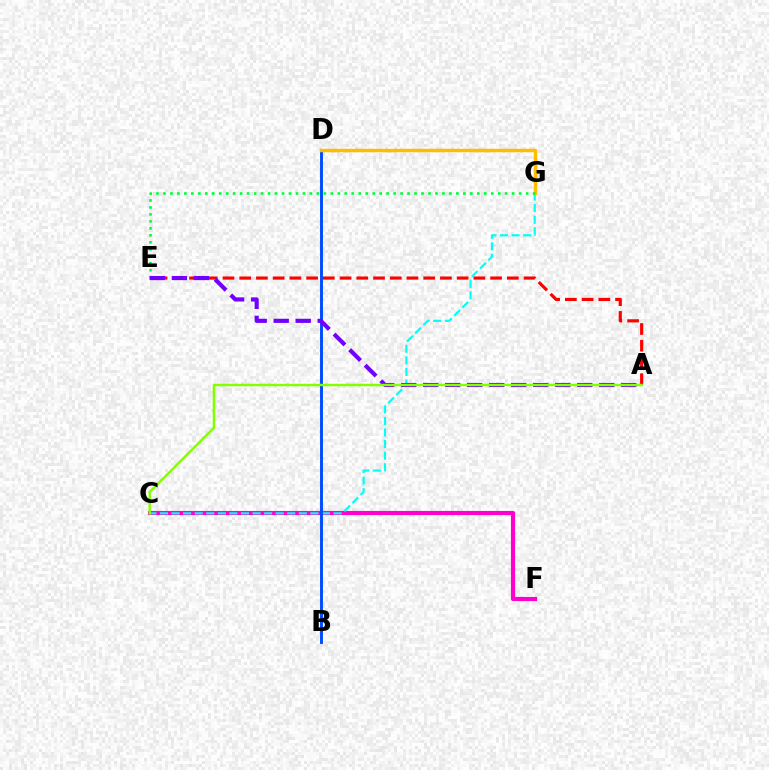{('A', 'E'): [{'color': '#ff0000', 'line_style': 'dashed', 'thickness': 2.27}, {'color': '#7200ff', 'line_style': 'dashed', 'thickness': 2.99}], ('C', 'F'): [{'color': '#ff00cf', 'line_style': 'solid', 'thickness': 2.97}], ('C', 'G'): [{'color': '#00fff6', 'line_style': 'dashed', 'thickness': 1.57}], ('B', 'D'): [{'color': '#004bff', 'line_style': 'solid', 'thickness': 2.1}], ('D', 'G'): [{'color': '#ffbd00', 'line_style': 'solid', 'thickness': 2.49}], ('E', 'G'): [{'color': '#00ff39', 'line_style': 'dotted', 'thickness': 1.9}], ('A', 'C'): [{'color': '#84ff00', 'line_style': 'solid', 'thickness': 1.77}]}